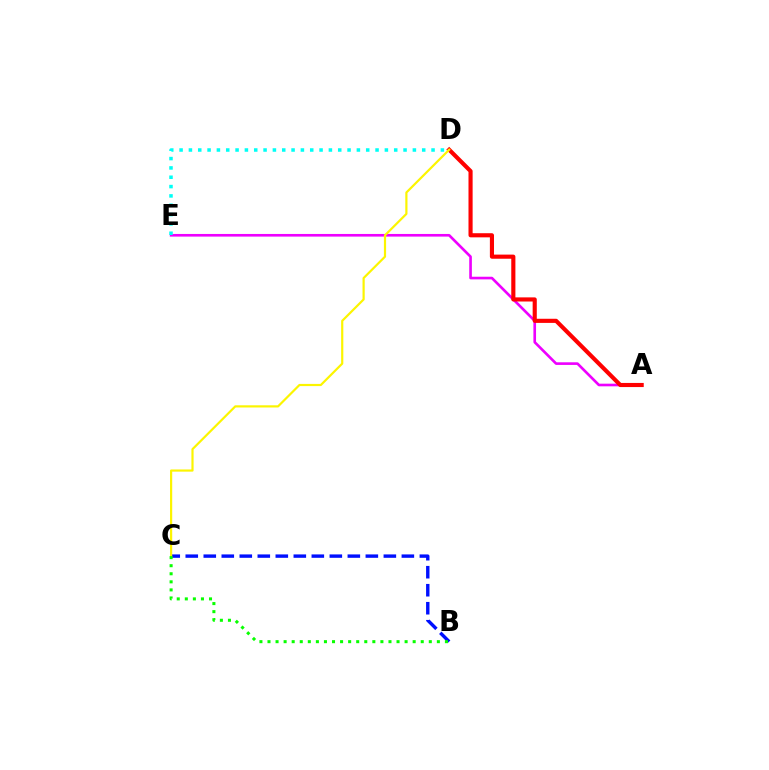{('A', 'E'): [{'color': '#ee00ff', 'line_style': 'solid', 'thickness': 1.9}], ('B', 'C'): [{'color': '#0010ff', 'line_style': 'dashed', 'thickness': 2.45}, {'color': '#08ff00', 'line_style': 'dotted', 'thickness': 2.19}], ('A', 'D'): [{'color': '#ff0000', 'line_style': 'solid', 'thickness': 2.97}], ('C', 'D'): [{'color': '#fcf500', 'line_style': 'solid', 'thickness': 1.58}], ('D', 'E'): [{'color': '#00fff6', 'line_style': 'dotted', 'thickness': 2.54}]}